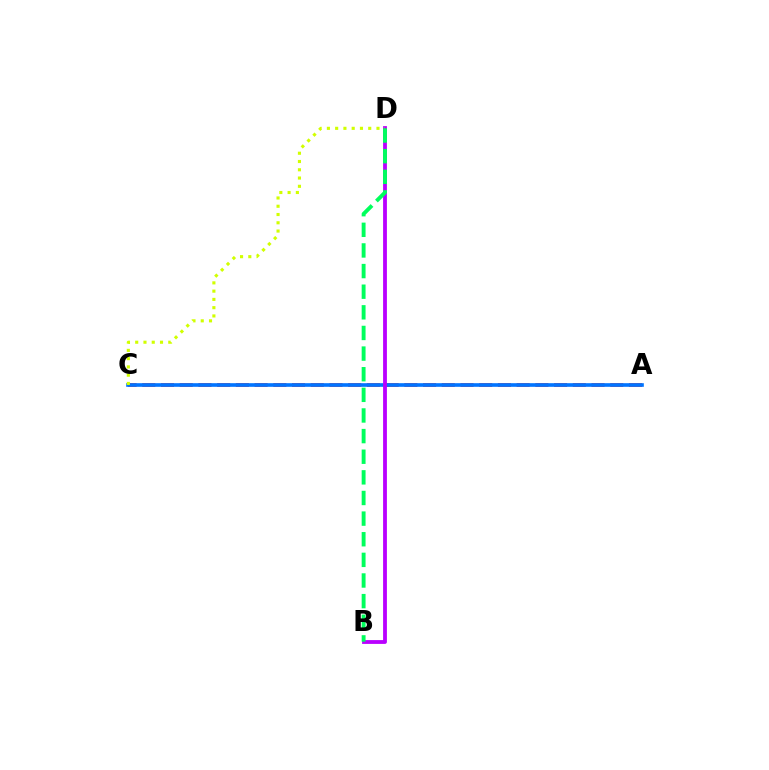{('A', 'C'): [{'color': '#ff0000', 'line_style': 'dashed', 'thickness': 2.54}, {'color': '#0074ff', 'line_style': 'solid', 'thickness': 2.62}], ('B', 'D'): [{'color': '#b900ff', 'line_style': 'solid', 'thickness': 2.74}, {'color': '#00ff5c', 'line_style': 'dashed', 'thickness': 2.8}], ('C', 'D'): [{'color': '#d1ff00', 'line_style': 'dotted', 'thickness': 2.25}]}